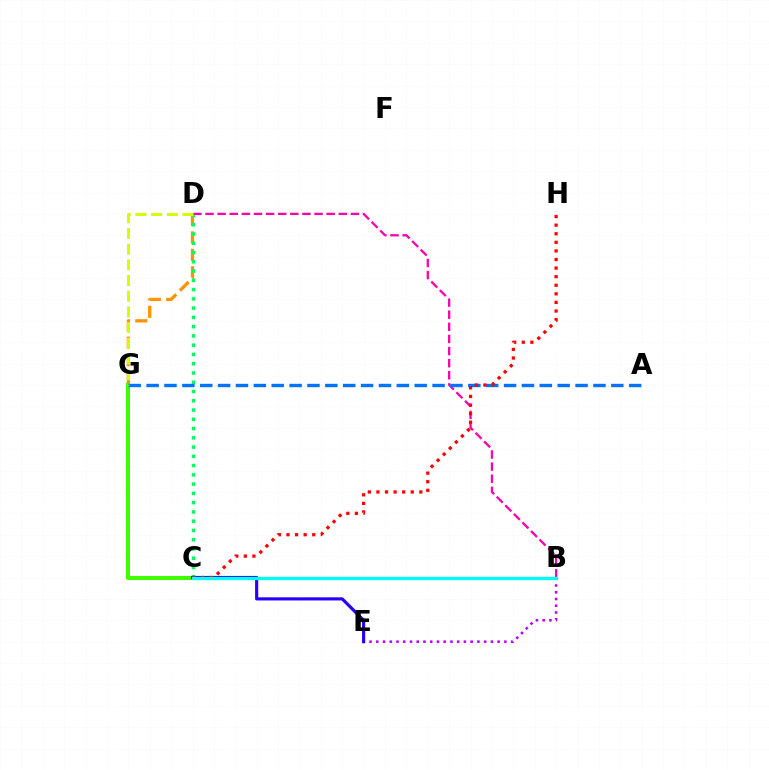{('B', 'E'): [{'color': '#b900ff', 'line_style': 'dotted', 'thickness': 1.83}], ('D', 'G'): [{'color': '#ff9400', 'line_style': 'dashed', 'thickness': 2.37}, {'color': '#d1ff00', 'line_style': 'dashed', 'thickness': 2.13}], ('C', 'G'): [{'color': '#3dff00', 'line_style': 'solid', 'thickness': 2.89}], ('C', 'D'): [{'color': '#00ff5c', 'line_style': 'dotted', 'thickness': 2.52}], ('B', 'D'): [{'color': '#ff00ac', 'line_style': 'dashed', 'thickness': 1.65}], ('C', 'E'): [{'color': '#2500ff', 'line_style': 'solid', 'thickness': 2.26}], ('A', 'G'): [{'color': '#0074ff', 'line_style': 'dashed', 'thickness': 2.43}], ('C', 'H'): [{'color': '#ff0000', 'line_style': 'dotted', 'thickness': 2.33}], ('B', 'C'): [{'color': '#00fff6', 'line_style': 'solid', 'thickness': 2.37}]}